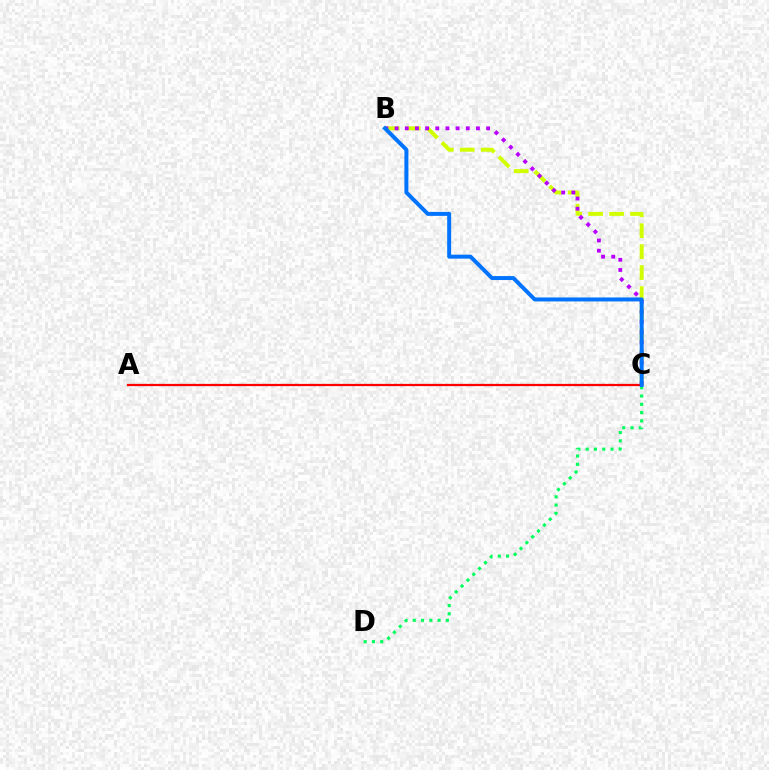{('C', 'D'): [{'color': '#00ff5c', 'line_style': 'dotted', 'thickness': 2.25}], ('B', 'C'): [{'color': '#d1ff00', 'line_style': 'dashed', 'thickness': 2.84}, {'color': '#b900ff', 'line_style': 'dotted', 'thickness': 2.76}, {'color': '#0074ff', 'line_style': 'solid', 'thickness': 2.86}], ('A', 'C'): [{'color': '#ff0000', 'line_style': 'solid', 'thickness': 1.62}]}